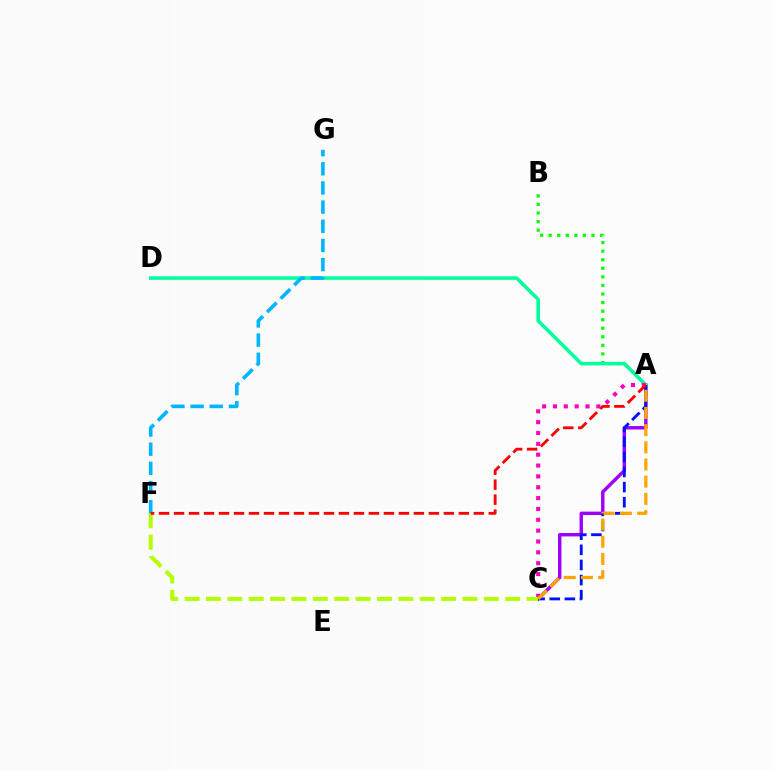{('A', 'C'): [{'color': '#9b00ff', 'line_style': 'solid', 'thickness': 2.46}, {'color': '#ff00bd', 'line_style': 'dotted', 'thickness': 2.95}, {'color': '#0010ff', 'line_style': 'dashed', 'thickness': 2.05}, {'color': '#ffa500', 'line_style': 'dashed', 'thickness': 2.33}], ('A', 'B'): [{'color': '#08ff00', 'line_style': 'dotted', 'thickness': 2.33}], ('A', 'D'): [{'color': '#00ff9d', 'line_style': 'solid', 'thickness': 2.54}], ('C', 'F'): [{'color': '#b3ff00', 'line_style': 'dashed', 'thickness': 2.9}], ('F', 'G'): [{'color': '#00b5ff', 'line_style': 'dashed', 'thickness': 2.6}], ('A', 'F'): [{'color': '#ff0000', 'line_style': 'dashed', 'thickness': 2.04}]}